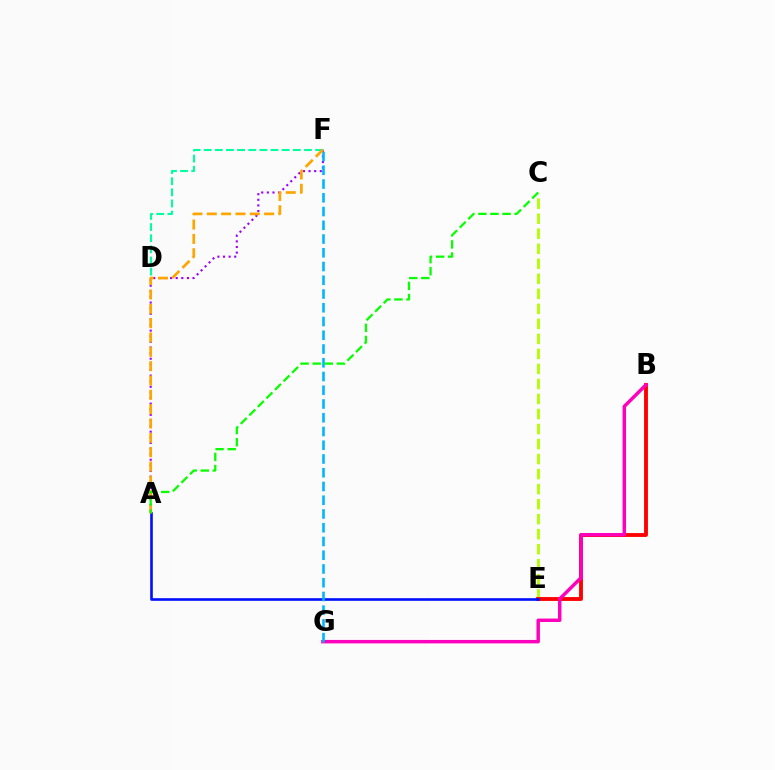{('A', 'F'): [{'color': '#9b00ff', 'line_style': 'dotted', 'thickness': 1.53}, {'color': '#ffa500', 'line_style': 'dashed', 'thickness': 1.95}], ('C', 'E'): [{'color': '#b3ff00', 'line_style': 'dashed', 'thickness': 2.04}], ('B', 'E'): [{'color': '#ff0000', 'line_style': 'solid', 'thickness': 2.78}], ('A', 'E'): [{'color': '#0010ff', 'line_style': 'solid', 'thickness': 1.89}], ('B', 'G'): [{'color': '#ff00bd', 'line_style': 'solid', 'thickness': 2.49}], ('D', 'F'): [{'color': '#00ff9d', 'line_style': 'dashed', 'thickness': 1.51}], ('F', 'G'): [{'color': '#00b5ff', 'line_style': 'dashed', 'thickness': 1.87}], ('A', 'C'): [{'color': '#08ff00', 'line_style': 'dashed', 'thickness': 1.64}]}